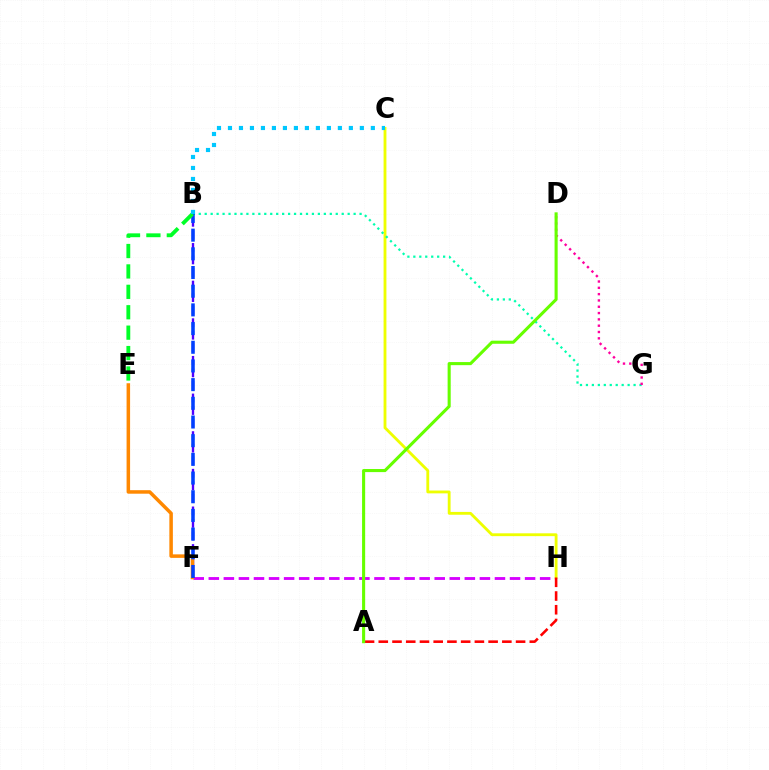{('F', 'H'): [{'color': '#d600ff', 'line_style': 'dashed', 'thickness': 2.05}], ('C', 'H'): [{'color': '#eeff00', 'line_style': 'solid', 'thickness': 2.04}], ('A', 'H'): [{'color': '#ff0000', 'line_style': 'dashed', 'thickness': 1.87}], ('B', 'F'): [{'color': '#4f00ff', 'line_style': 'dashed', 'thickness': 1.7}, {'color': '#003fff', 'line_style': 'dashed', 'thickness': 2.54}], ('B', 'G'): [{'color': '#00ffaf', 'line_style': 'dotted', 'thickness': 1.62}], ('D', 'G'): [{'color': '#ff00a0', 'line_style': 'dotted', 'thickness': 1.71}], ('E', 'F'): [{'color': '#ff8800', 'line_style': 'solid', 'thickness': 2.53}], ('B', 'E'): [{'color': '#00ff27', 'line_style': 'dashed', 'thickness': 2.77}], ('A', 'D'): [{'color': '#66ff00', 'line_style': 'solid', 'thickness': 2.22}], ('B', 'C'): [{'color': '#00c7ff', 'line_style': 'dotted', 'thickness': 2.99}]}